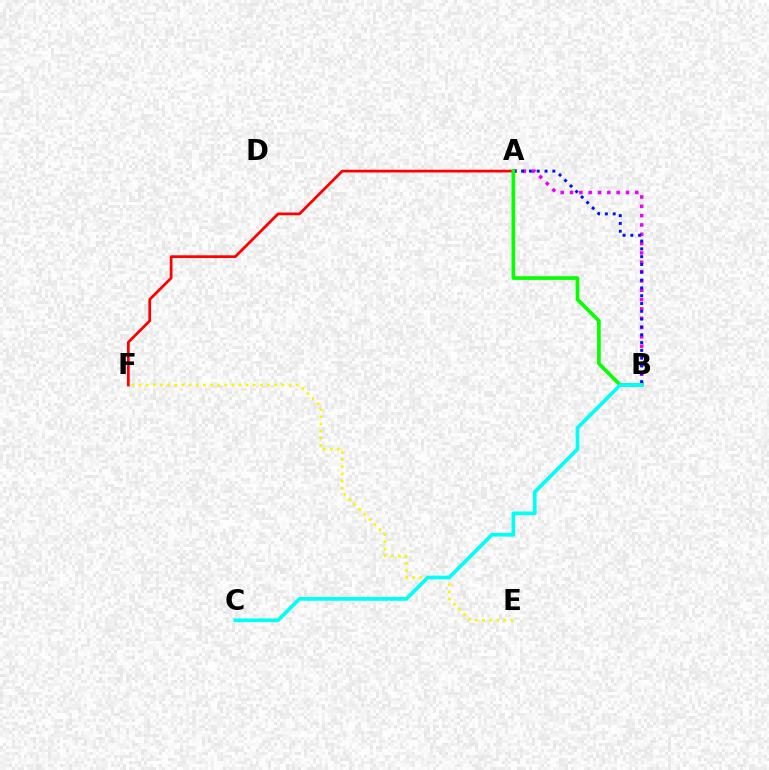{('A', 'B'): [{'color': '#ee00ff', 'line_style': 'dotted', 'thickness': 2.53}, {'color': '#0010ff', 'line_style': 'dotted', 'thickness': 2.12}, {'color': '#08ff00', 'line_style': 'solid', 'thickness': 2.65}], ('E', 'F'): [{'color': '#fcf500', 'line_style': 'dotted', 'thickness': 1.94}], ('A', 'F'): [{'color': '#ff0000', 'line_style': 'solid', 'thickness': 1.98}], ('B', 'C'): [{'color': '#00fff6', 'line_style': 'solid', 'thickness': 2.68}]}